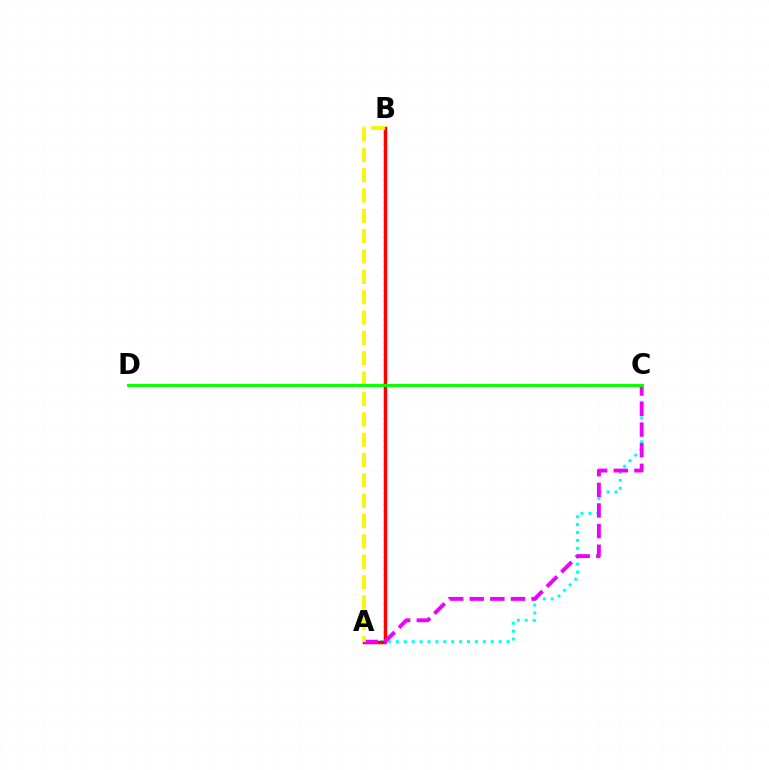{('A', 'B'): [{'color': '#0010ff', 'line_style': 'dotted', 'thickness': 1.58}, {'color': '#ff0000', 'line_style': 'solid', 'thickness': 2.51}, {'color': '#fcf500', 'line_style': 'dashed', 'thickness': 2.76}], ('A', 'C'): [{'color': '#00fff6', 'line_style': 'dotted', 'thickness': 2.15}, {'color': '#ee00ff', 'line_style': 'dashed', 'thickness': 2.8}], ('C', 'D'): [{'color': '#08ff00', 'line_style': 'solid', 'thickness': 2.13}]}